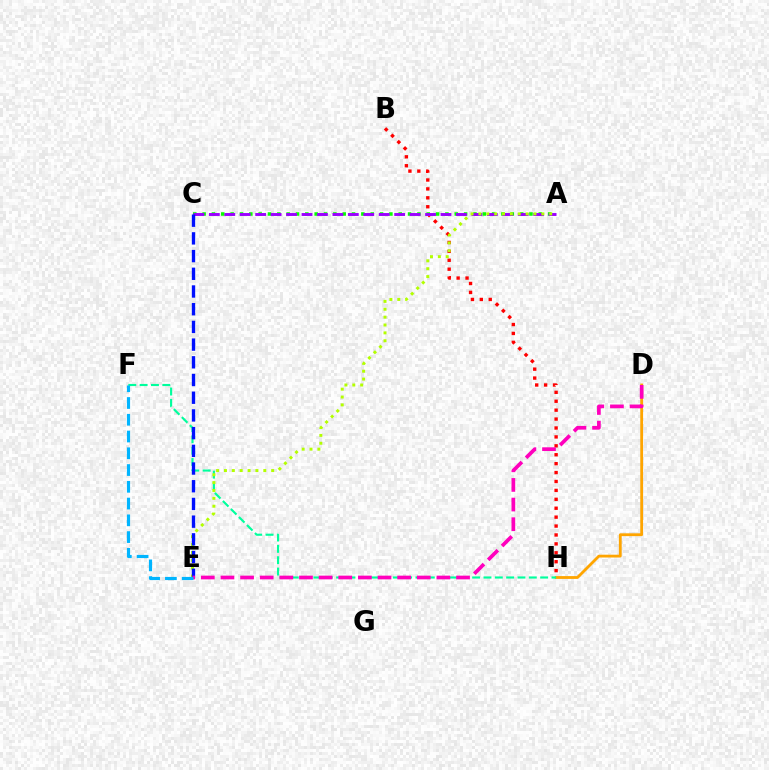{('B', 'H'): [{'color': '#ff0000', 'line_style': 'dotted', 'thickness': 2.42}], ('D', 'H'): [{'color': '#ffa500', 'line_style': 'solid', 'thickness': 2.02}], ('A', 'C'): [{'color': '#08ff00', 'line_style': 'dotted', 'thickness': 2.54}, {'color': '#9b00ff', 'line_style': 'dashed', 'thickness': 2.1}], ('F', 'H'): [{'color': '#00ff9d', 'line_style': 'dashed', 'thickness': 1.54}], ('A', 'E'): [{'color': '#b3ff00', 'line_style': 'dotted', 'thickness': 2.14}], ('C', 'E'): [{'color': '#0010ff', 'line_style': 'dashed', 'thickness': 2.41}], ('D', 'E'): [{'color': '#ff00bd', 'line_style': 'dashed', 'thickness': 2.67}], ('E', 'F'): [{'color': '#00b5ff', 'line_style': 'dashed', 'thickness': 2.28}]}